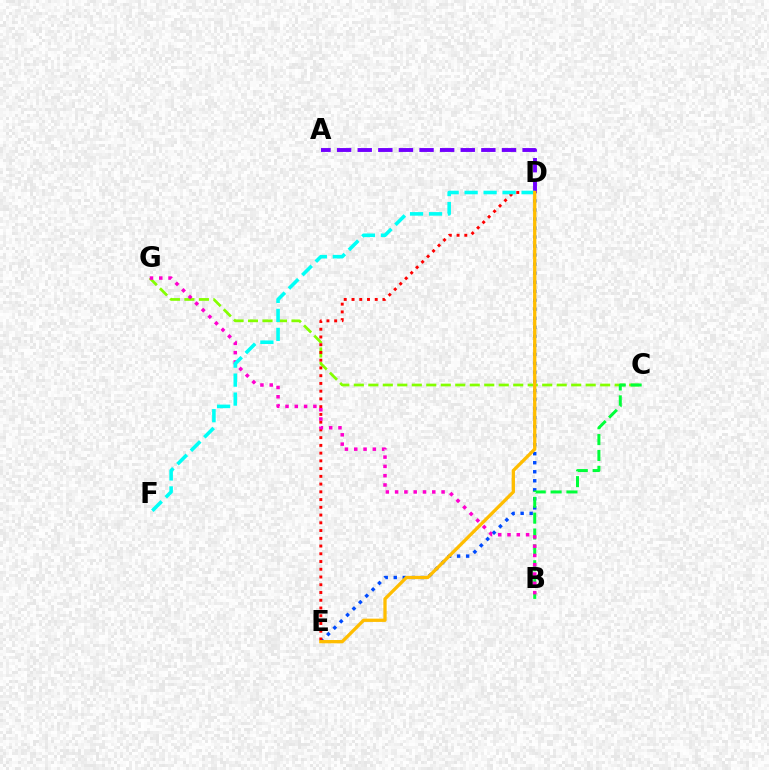{('D', 'E'): [{'color': '#004bff', 'line_style': 'dotted', 'thickness': 2.45}, {'color': '#ff0000', 'line_style': 'dotted', 'thickness': 2.1}, {'color': '#ffbd00', 'line_style': 'solid', 'thickness': 2.36}], ('C', 'G'): [{'color': '#84ff00', 'line_style': 'dashed', 'thickness': 1.97}], ('A', 'D'): [{'color': '#7200ff', 'line_style': 'dashed', 'thickness': 2.8}], ('B', 'C'): [{'color': '#00ff39', 'line_style': 'dashed', 'thickness': 2.15}], ('B', 'G'): [{'color': '#ff00cf', 'line_style': 'dotted', 'thickness': 2.53}], ('D', 'F'): [{'color': '#00fff6', 'line_style': 'dashed', 'thickness': 2.58}]}